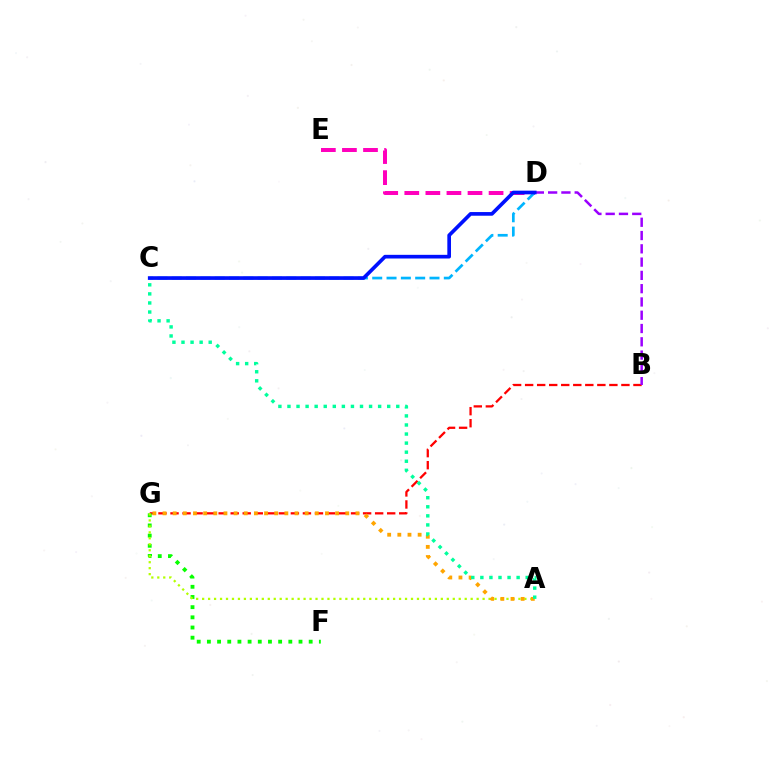{('B', 'G'): [{'color': '#ff0000', 'line_style': 'dashed', 'thickness': 1.64}], ('F', 'G'): [{'color': '#08ff00', 'line_style': 'dotted', 'thickness': 2.77}], ('A', 'G'): [{'color': '#b3ff00', 'line_style': 'dotted', 'thickness': 1.62}, {'color': '#ffa500', 'line_style': 'dotted', 'thickness': 2.76}], ('A', 'C'): [{'color': '#00ff9d', 'line_style': 'dotted', 'thickness': 2.46}], ('D', 'E'): [{'color': '#ff00bd', 'line_style': 'dashed', 'thickness': 2.86}], ('C', 'D'): [{'color': '#00b5ff', 'line_style': 'dashed', 'thickness': 1.95}, {'color': '#0010ff', 'line_style': 'solid', 'thickness': 2.64}], ('B', 'D'): [{'color': '#9b00ff', 'line_style': 'dashed', 'thickness': 1.8}]}